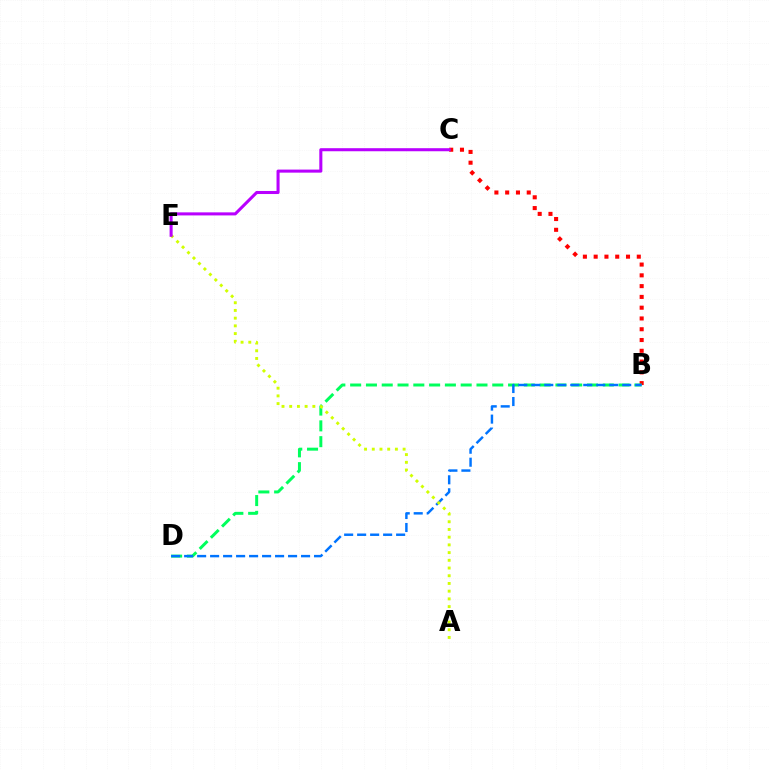{('B', 'C'): [{'color': '#ff0000', 'line_style': 'dotted', 'thickness': 2.93}], ('B', 'D'): [{'color': '#00ff5c', 'line_style': 'dashed', 'thickness': 2.15}, {'color': '#0074ff', 'line_style': 'dashed', 'thickness': 1.76}], ('A', 'E'): [{'color': '#d1ff00', 'line_style': 'dotted', 'thickness': 2.1}], ('C', 'E'): [{'color': '#b900ff', 'line_style': 'solid', 'thickness': 2.2}]}